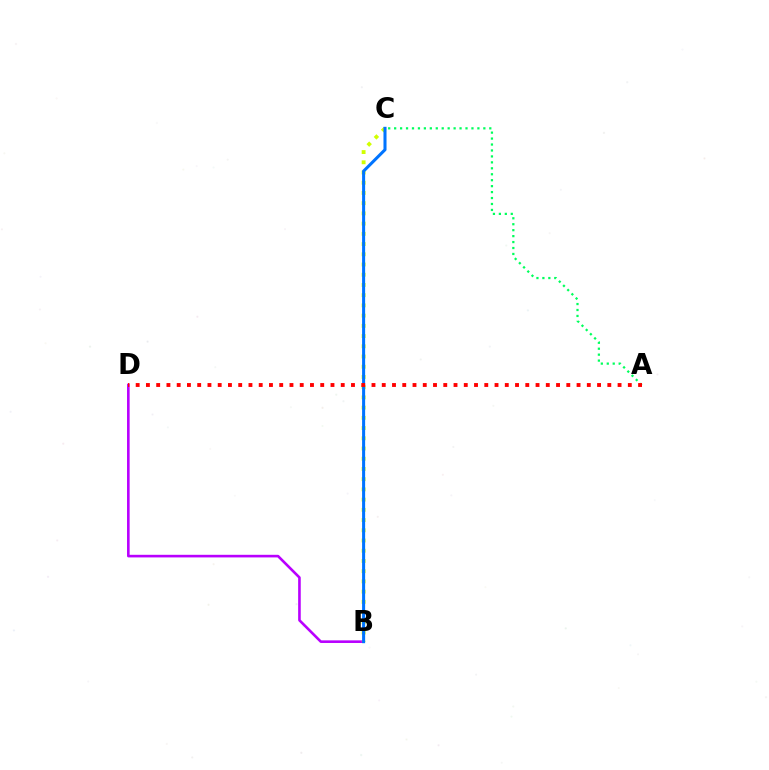{('B', 'D'): [{'color': '#b900ff', 'line_style': 'solid', 'thickness': 1.88}], ('B', 'C'): [{'color': '#d1ff00', 'line_style': 'dotted', 'thickness': 2.78}, {'color': '#0074ff', 'line_style': 'solid', 'thickness': 2.19}], ('A', 'C'): [{'color': '#00ff5c', 'line_style': 'dotted', 'thickness': 1.62}], ('A', 'D'): [{'color': '#ff0000', 'line_style': 'dotted', 'thickness': 2.79}]}